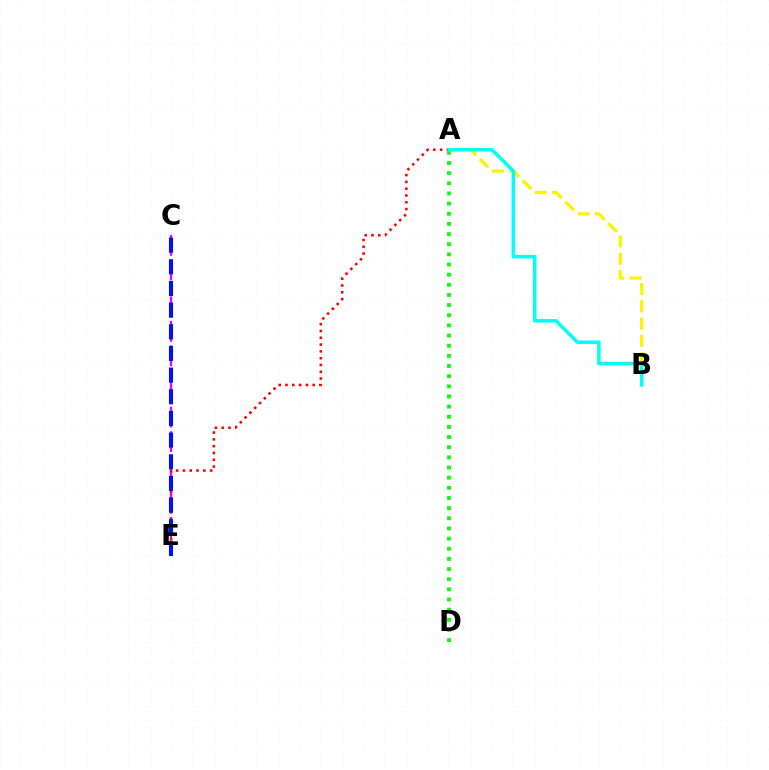{('C', 'E'): [{'color': '#ee00ff', 'line_style': 'dashed', 'thickness': 1.67}, {'color': '#0010ff', 'line_style': 'dashed', 'thickness': 2.94}], ('A', 'B'): [{'color': '#fcf500', 'line_style': 'dashed', 'thickness': 2.34}, {'color': '#00fff6', 'line_style': 'solid', 'thickness': 2.53}], ('A', 'E'): [{'color': '#ff0000', 'line_style': 'dotted', 'thickness': 1.85}], ('A', 'D'): [{'color': '#08ff00', 'line_style': 'dotted', 'thickness': 2.76}]}